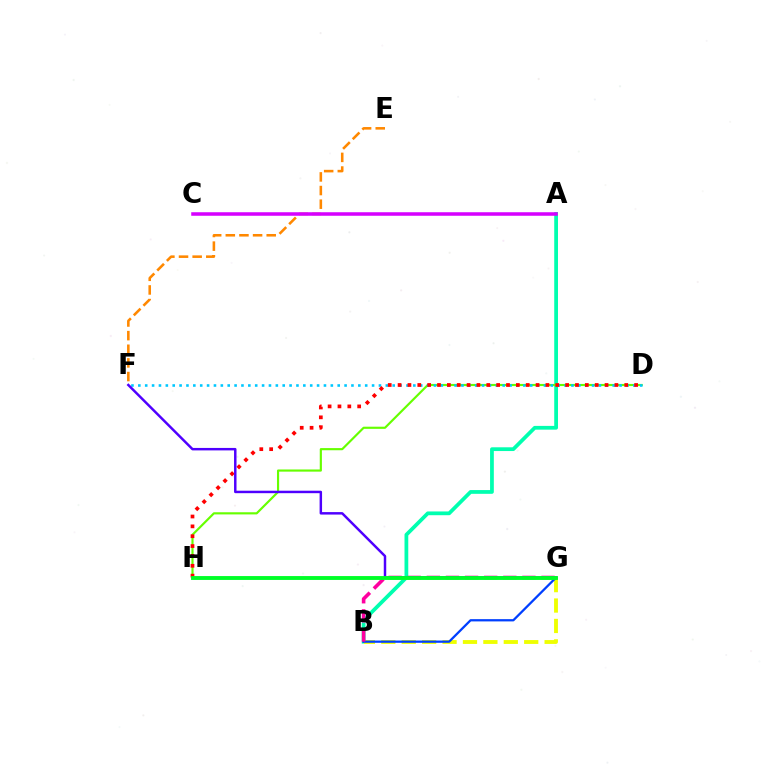{('A', 'B'): [{'color': '#00ffaf', 'line_style': 'solid', 'thickness': 2.71}], ('B', 'G'): [{'color': '#eeff00', 'line_style': 'dashed', 'thickness': 2.77}, {'color': '#003fff', 'line_style': 'solid', 'thickness': 1.63}, {'color': '#ff00a0', 'line_style': 'dashed', 'thickness': 2.6}], ('D', 'H'): [{'color': '#66ff00', 'line_style': 'solid', 'thickness': 1.56}, {'color': '#ff0000', 'line_style': 'dotted', 'thickness': 2.68}], ('E', 'F'): [{'color': '#ff8800', 'line_style': 'dashed', 'thickness': 1.85}], ('D', 'F'): [{'color': '#00c7ff', 'line_style': 'dotted', 'thickness': 1.87}], ('A', 'C'): [{'color': '#d600ff', 'line_style': 'solid', 'thickness': 2.54}], ('F', 'G'): [{'color': '#4f00ff', 'line_style': 'solid', 'thickness': 1.78}], ('G', 'H'): [{'color': '#00ff27', 'line_style': 'solid', 'thickness': 2.79}]}